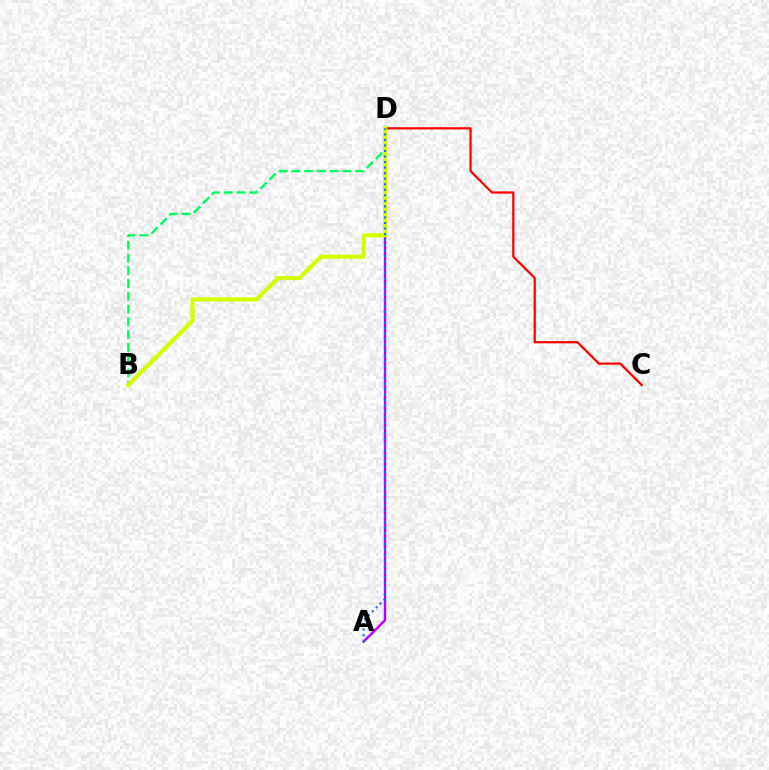{('B', 'D'): [{'color': '#00ff5c', 'line_style': 'dashed', 'thickness': 1.73}, {'color': '#d1ff00', 'line_style': 'solid', 'thickness': 2.97}], ('C', 'D'): [{'color': '#ff0000', 'line_style': 'solid', 'thickness': 1.62}], ('A', 'D'): [{'color': '#b900ff', 'line_style': 'solid', 'thickness': 1.73}, {'color': '#0074ff', 'line_style': 'dotted', 'thickness': 1.5}]}